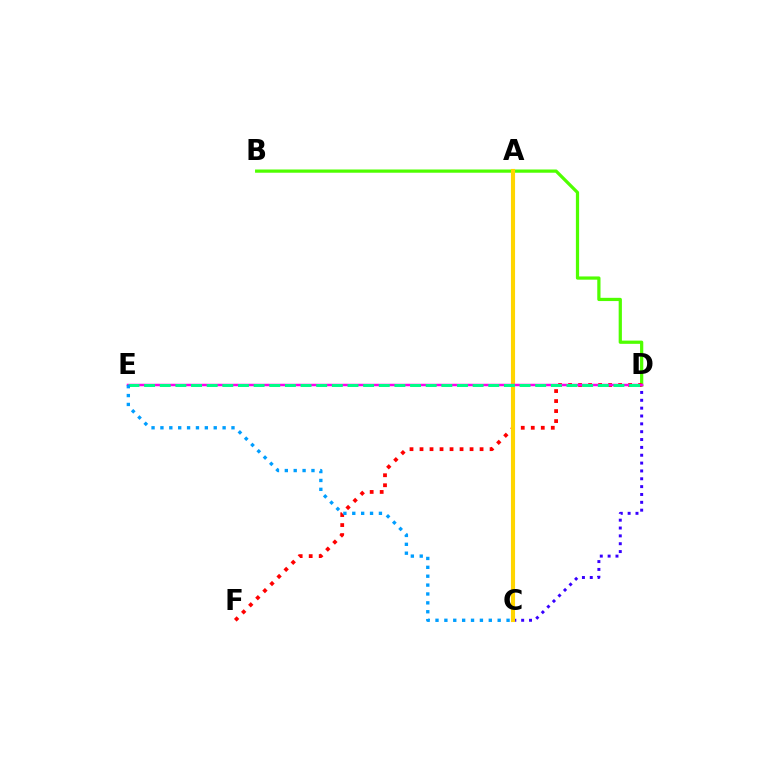{('B', 'D'): [{'color': '#4fff00', 'line_style': 'solid', 'thickness': 2.33}], ('D', 'F'): [{'color': '#ff0000', 'line_style': 'dotted', 'thickness': 2.72}], ('C', 'D'): [{'color': '#3700ff', 'line_style': 'dotted', 'thickness': 2.13}], ('A', 'C'): [{'color': '#ffd500', 'line_style': 'solid', 'thickness': 2.97}], ('D', 'E'): [{'color': '#ff00ed', 'line_style': 'solid', 'thickness': 1.79}, {'color': '#00ff86', 'line_style': 'dashed', 'thickness': 2.13}], ('C', 'E'): [{'color': '#009eff', 'line_style': 'dotted', 'thickness': 2.41}]}